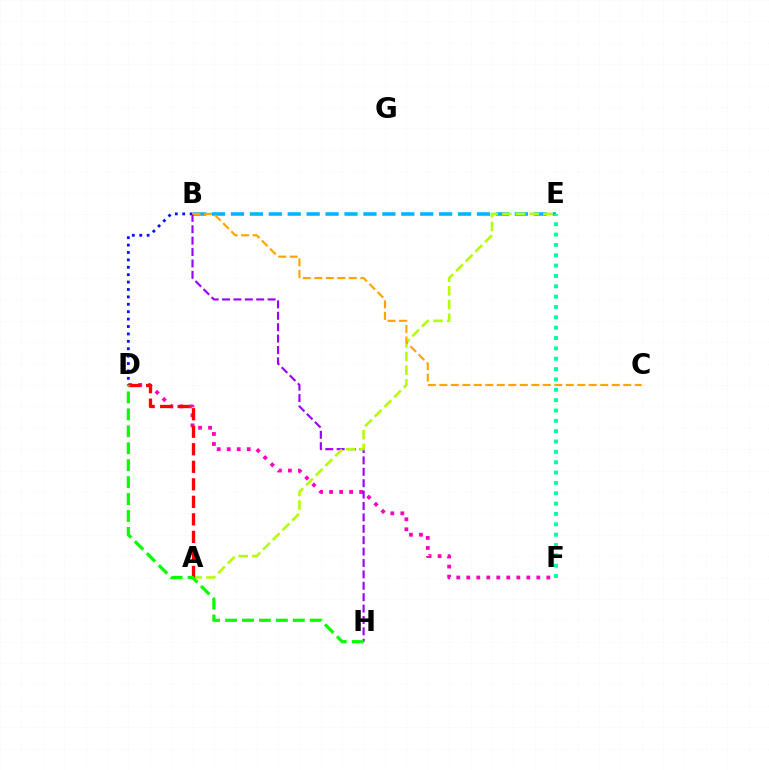{('D', 'F'): [{'color': '#ff00bd', 'line_style': 'dotted', 'thickness': 2.72}], ('B', 'D'): [{'color': '#0010ff', 'line_style': 'dotted', 'thickness': 2.01}], ('B', 'E'): [{'color': '#00b5ff', 'line_style': 'dashed', 'thickness': 2.57}], ('B', 'H'): [{'color': '#9b00ff', 'line_style': 'dashed', 'thickness': 1.55}], ('A', 'E'): [{'color': '#b3ff00', 'line_style': 'dashed', 'thickness': 1.86}], ('B', 'C'): [{'color': '#ffa500', 'line_style': 'dashed', 'thickness': 1.56}], ('E', 'F'): [{'color': '#00ff9d', 'line_style': 'dotted', 'thickness': 2.81}], ('A', 'D'): [{'color': '#ff0000', 'line_style': 'dashed', 'thickness': 2.38}], ('D', 'H'): [{'color': '#08ff00', 'line_style': 'dashed', 'thickness': 2.3}]}